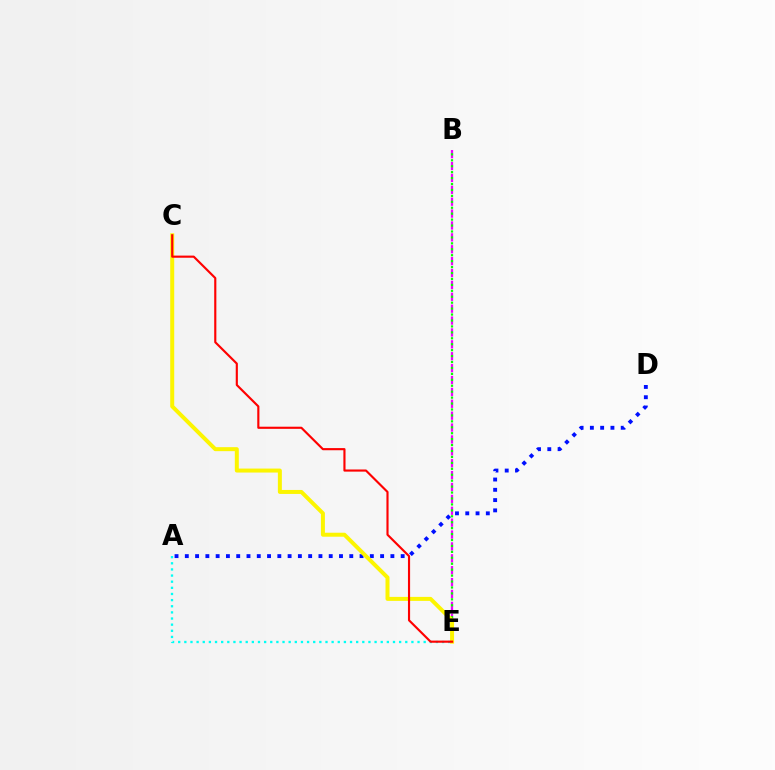{('A', 'E'): [{'color': '#00fff6', 'line_style': 'dotted', 'thickness': 1.67}], ('B', 'E'): [{'color': '#ee00ff', 'line_style': 'dashed', 'thickness': 1.61}, {'color': '#08ff00', 'line_style': 'dotted', 'thickness': 1.61}], ('A', 'D'): [{'color': '#0010ff', 'line_style': 'dotted', 'thickness': 2.79}], ('C', 'E'): [{'color': '#fcf500', 'line_style': 'solid', 'thickness': 2.87}, {'color': '#ff0000', 'line_style': 'solid', 'thickness': 1.54}]}